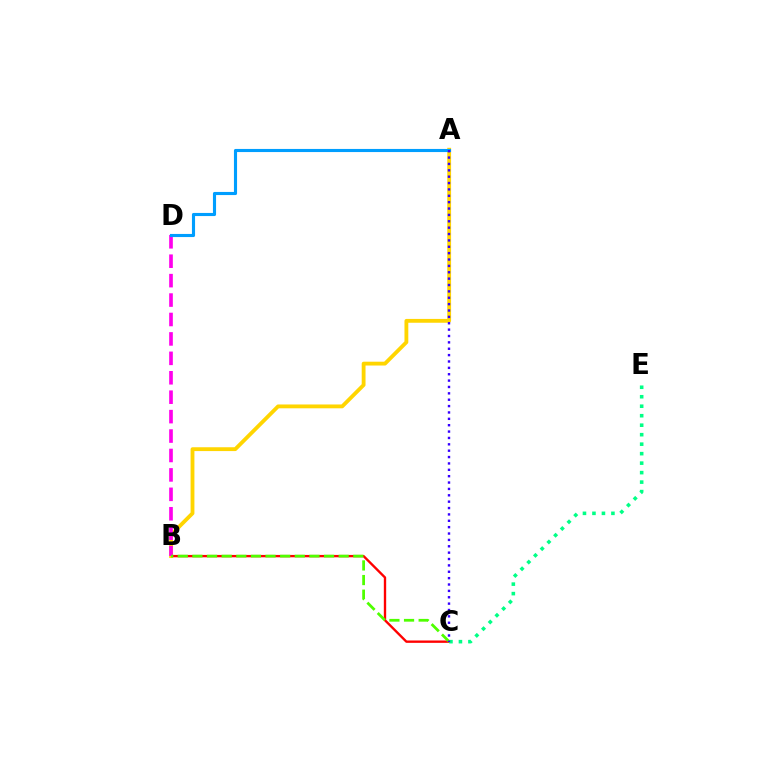{('B', 'C'): [{'color': '#ff0000', 'line_style': 'solid', 'thickness': 1.7}, {'color': '#4fff00', 'line_style': 'dashed', 'thickness': 1.99}], ('A', 'B'): [{'color': '#ffd500', 'line_style': 'solid', 'thickness': 2.76}], ('C', 'E'): [{'color': '#00ff86', 'line_style': 'dotted', 'thickness': 2.58}], ('B', 'D'): [{'color': '#ff00ed', 'line_style': 'dashed', 'thickness': 2.64}], ('A', 'D'): [{'color': '#009eff', 'line_style': 'solid', 'thickness': 2.24}], ('A', 'C'): [{'color': '#3700ff', 'line_style': 'dotted', 'thickness': 1.73}]}